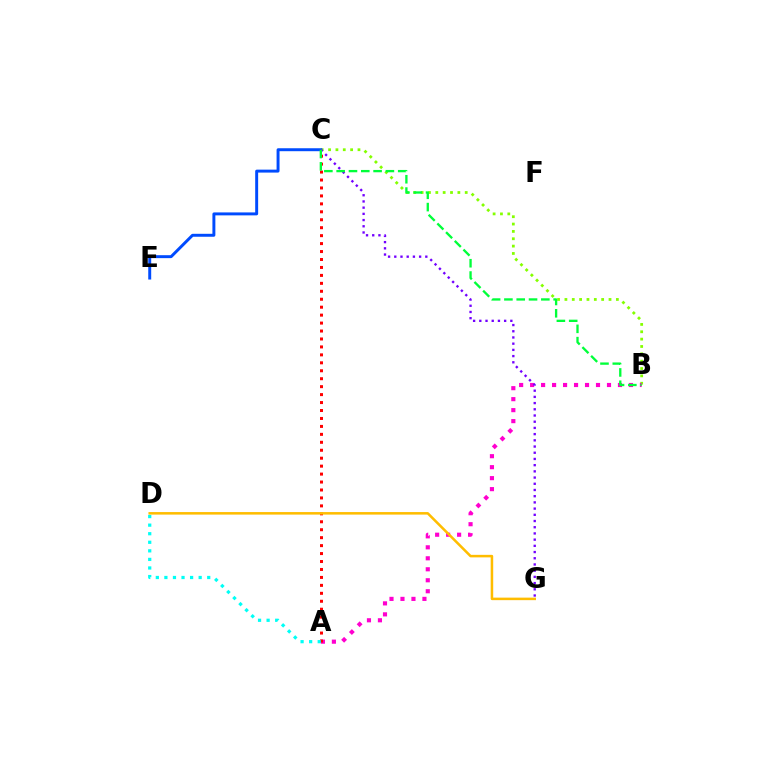{('B', 'C'): [{'color': '#84ff00', 'line_style': 'dotted', 'thickness': 2.0}, {'color': '#00ff39', 'line_style': 'dashed', 'thickness': 1.67}], ('A', 'B'): [{'color': '#ff00cf', 'line_style': 'dotted', 'thickness': 2.98}], ('C', 'E'): [{'color': '#004bff', 'line_style': 'solid', 'thickness': 2.12}], ('A', 'C'): [{'color': '#ff0000', 'line_style': 'dotted', 'thickness': 2.16}], ('C', 'G'): [{'color': '#7200ff', 'line_style': 'dotted', 'thickness': 1.69}], ('D', 'G'): [{'color': '#ffbd00', 'line_style': 'solid', 'thickness': 1.82}], ('A', 'D'): [{'color': '#00fff6', 'line_style': 'dotted', 'thickness': 2.33}]}